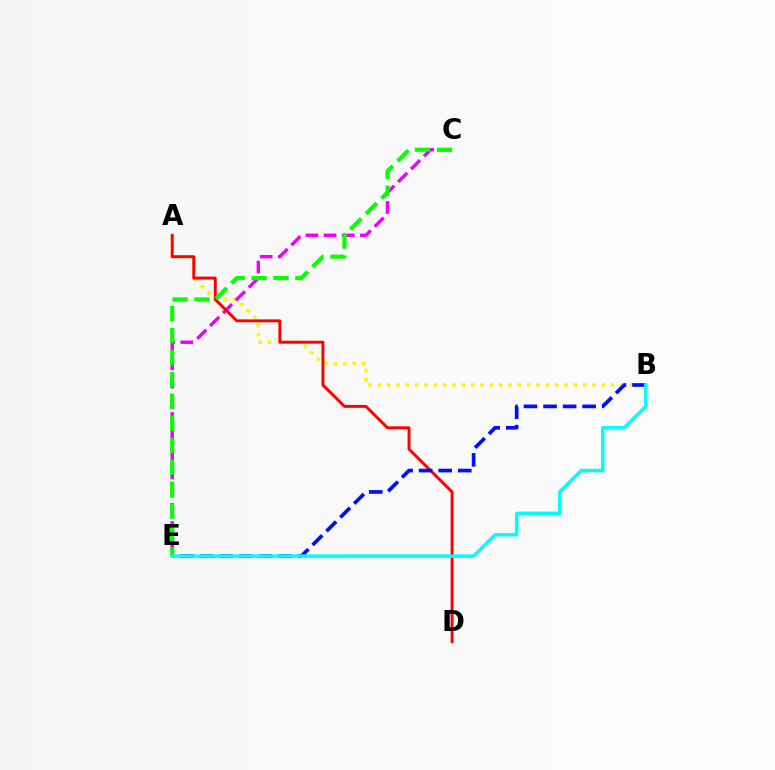{('A', 'B'): [{'color': '#fcf500', 'line_style': 'dotted', 'thickness': 2.54}], ('C', 'E'): [{'color': '#ee00ff', 'line_style': 'dashed', 'thickness': 2.47}, {'color': '#08ff00', 'line_style': 'dashed', 'thickness': 2.98}], ('A', 'D'): [{'color': '#ff0000', 'line_style': 'solid', 'thickness': 2.1}], ('B', 'E'): [{'color': '#0010ff', 'line_style': 'dashed', 'thickness': 2.66}, {'color': '#00fff6', 'line_style': 'solid', 'thickness': 2.51}]}